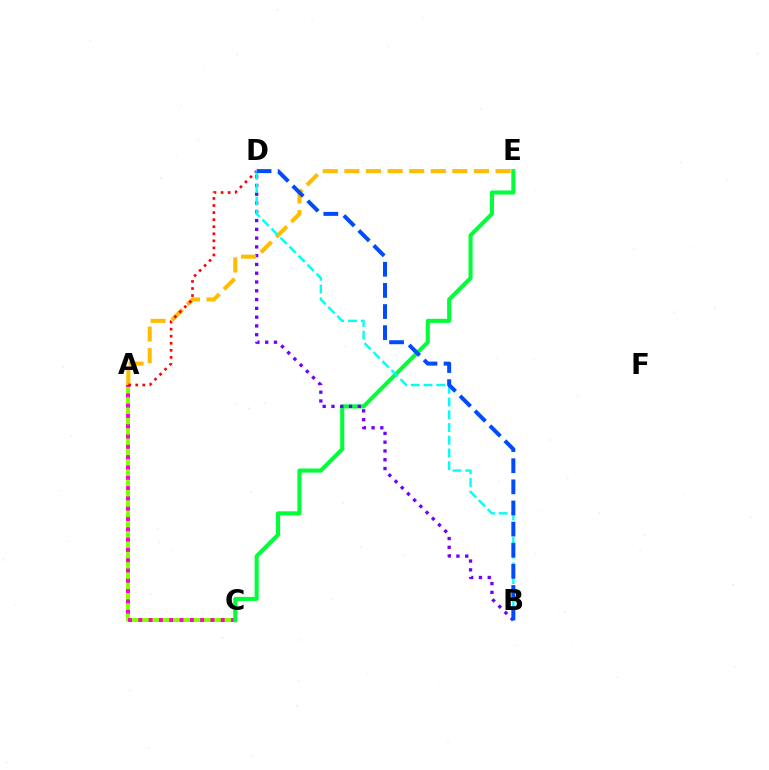{('A', 'C'): [{'color': '#84ff00', 'line_style': 'solid', 'thickness': 2.85}, {'color': '#ff00cf', 'line_style': 'dotted', 'thickness': 2.8}], ('C', 'E'): [{'color': '#00ff39', 'line_style': 'solid', 'thickness': 2.93}], ('B', 'D'): [{'color': '#7200ff', 'line_style': 'dotted', 'thickness': 2.39}, {'color': '#00fff6', 'line_style': 'dashed', 'thickness': 1.73}, {'color': '#004bff', 'line_style': 'dashed', 'thickness': 2.87}], ('A', 'E'): [{'color': '#ffbd00', 'line_style': 'dashed', 'thickness': 2.93}], ('A', 'D'): [{'color': '#ff0000', 'line_style': 'dotted', 'thickness': 1.92}]}